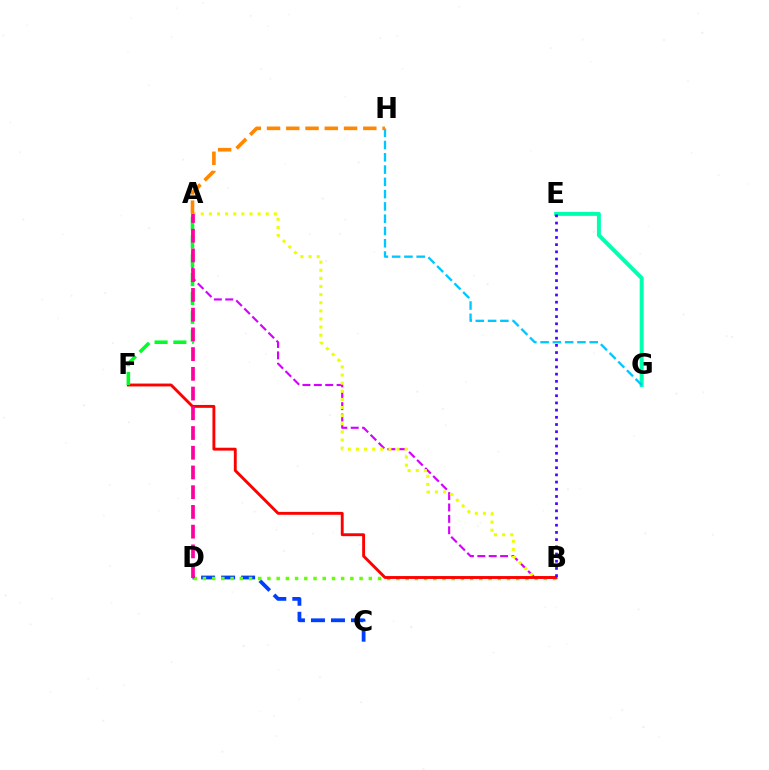{('C', 'D'): [{'color': '#003fff', 'line_style': 'dashed', 'thickness': 2.72}], ('A', 'B'): [{'color': '#d600ff', 'line_style': 'dashed', 'thickness': 1.55}, {'color': '#eeff00', 'line_style': 'dotted', 'thickness': 2.21}], ('B', 'D'): [{'color': '#66ff00', 'line_style': 'dotted', 'thickness': 2.5}], ('E', 'G'): [{'color': '#00ffaf', 'line_style': 'solid', 'thickness': 2.85}], ('B', 'F'): [{'color': '#ff0000', 'line_style': 'solid', 'thickness': 2.08}], ('G', 'H'): [{'color': '#00c7ff', 'line_style': 'dashed', 'thickness': 1.67}], ('A', 'F'): [{'color': '#00ff27', 'line_style': 'dashed', 'thickness': 2.55}], ('A', 'H'): [{'color': '#ff8800', 'line_style': 'dashed', 'thickness': 2.62}], ('B', 'E'): [{'color': '#4f00ff', 'line_style': 'dotted', 'thickness': 1.95}], ('A', 'D'): [{'color': '#ff00a0', 'line_style': 'dashed', 'thickness': 2.68}]}